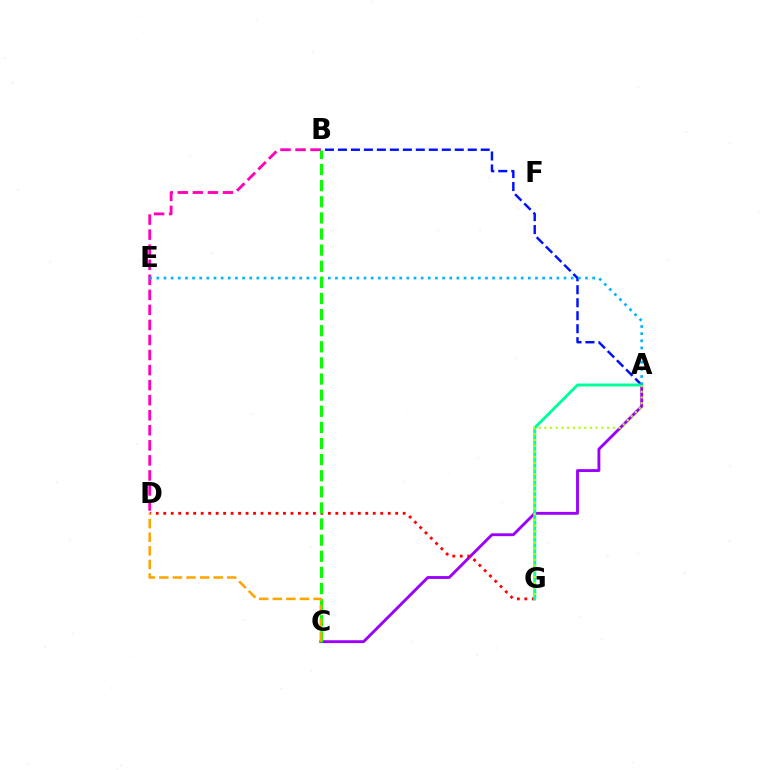{('A', 'C'): [{'color': '#9b00ff', 'line_style': 'solid', 'thickness': 2.06}], ('B', 'D'): [{'color': '#ff00bd', 'line_style': 'dashed', 'thickness': 2.04}], ('D', 'G'): [{'color': '#ff0000', 'line_style': 'dotted', 'thickness': 2.03}], ('A', 'B'): [{'color': '#0010ff', 'line_style': 'dashed', 'thickness': 1.76}], ('A', 'G'): [{'color': '#00ff9d', 'line_style': 'solid', 'thickness': 2.11}, {'color': '#b3ff00', 'line_style': 'dotted', 'thickness': 1.55}], ('A', 'E'): [{'color': '#00b5ff', 'line_style': 'dotted', 'thickness': 1.94}], ('B', 'C'): [{'color': '#08ff00', 'line_style': 'dashed', 'thickness': 2.19}], ('C', 'D'): [{'color': '#ffa500', 'line_style': 'dashed', 'thickness': 1.85}]}